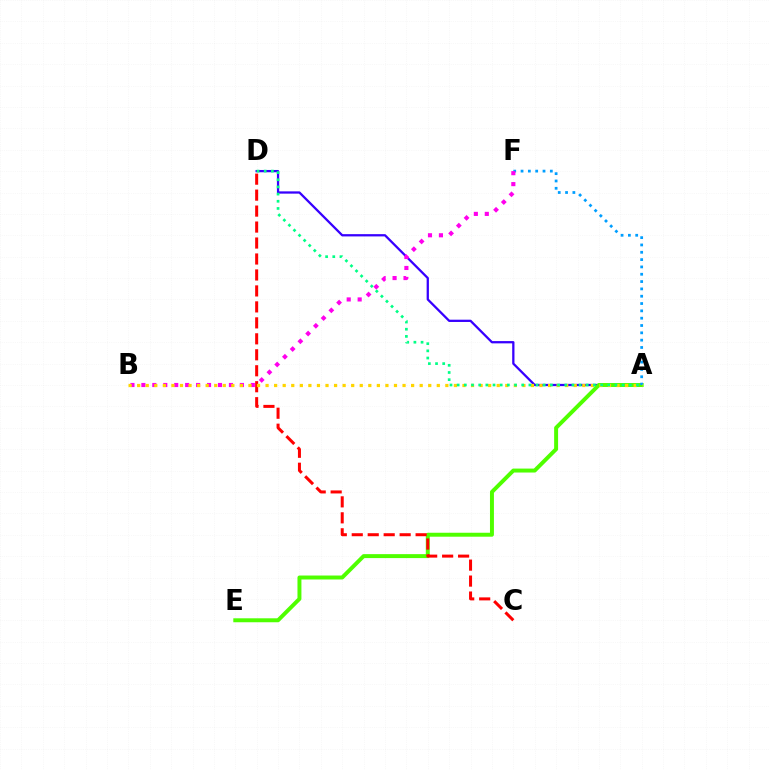{('A', 'D'): [{'color': '#3700ff', 'line_style': 'solid', 'thickness': 1.64}, {'color': '#00ff86', 'line_style': 'dotted', 'thickness': 1.95}], ('A', 'E'): [{'color': '#4fff00', 'line_style': 'solid', 'thickness': 2.84}], ('A', 'F'): [{'color': '#009eff', 'line_style': 'dotted', 'thickness': 1.99}], ('B', 'F'): [{'color': '#ff00ed', 'line_style': 'dotted', 'thickness': 2.97}], ('C', 'D'): [{'color': '#ff0000', 'line_style': 'dashed', 'thickness': 2.17}], ('A', 'B'): [{'color': '#ffd500', 'line_style': 'dotted', 'thickness': 2.33}]}